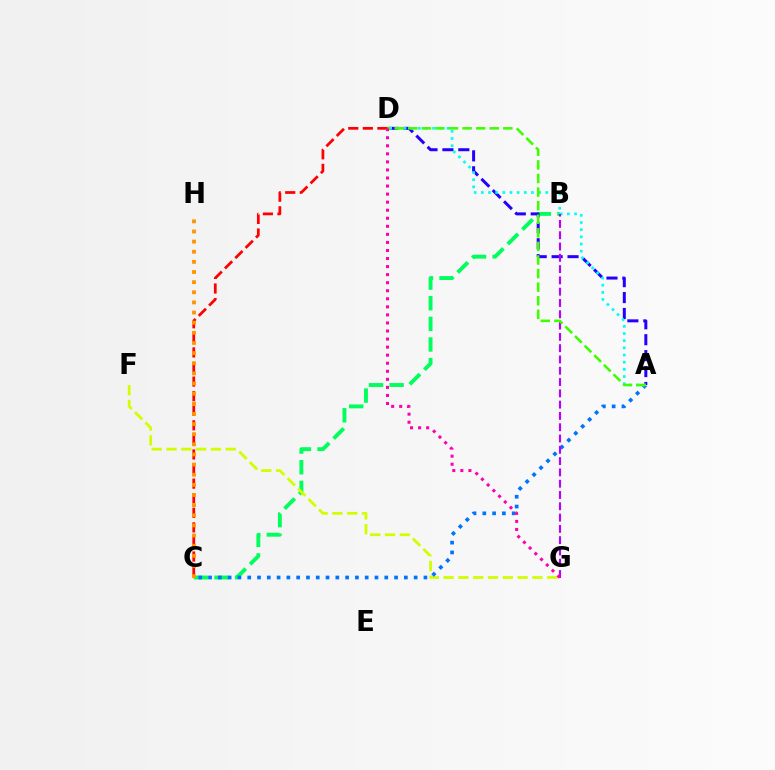{('B', 'C'): [{'color': '#00ff5c', 'line_style': 'dashed', 'thickness': 2.8}], ('F', 'G'): [{'color': '#d1ff00', 'line_style': 'dashed', 'thickness': 2.01}], ('A', 'C'): [{'color': '#0074ff', 'line_style': 'dotted', 'thickness': 2.66}], ('A', 'D'): [{'color': '#2500ff', 'line_style': 'dashed', 'thickness': 2.16}, {'color': '#00fff6', 'line_style': 'dotted', 'thickness': 1.95}, {'color': '#3dff00', 'line_style': 'dashed', 'thickness': 1.85}], ('C', 'D'): [{'color': '#ff0000', 'line_style': 'dashed', 'thickness': 1.98}], ('C', 'H'): [{'color': '#ff9400', 'line_style': 'dotted', 'thickness': 2.75}], ('B', 'G'): [{'color': '#b900ff', 'line_style': 'dashed', 'thickness': 1.53}], ('D', 'G'): [{'color': '#ff00ac', 'line_style': 'dotted', 'thickness': 2.19}]}